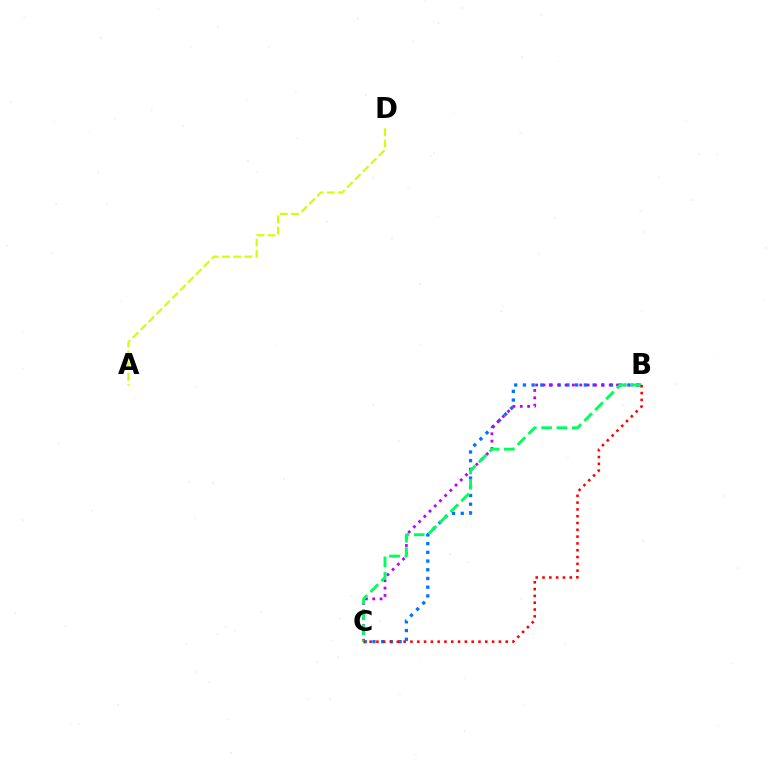{('B', 'C'): [{'color': '#0074ff', 'line_style': 'dotted', 'thickness': 2.37}, {'color': '#b900ff', 'line_style': 'dotted', 'thickness': 2.0}, {'color': '#00ff5c', 'line_style': 'dashed', 'thickness': 2.09}, {'color': '#ff0000', 'line_style': 'dotted', 'thickness': 1.85}], ('A', 'D'): [{'color': '#d1ff00', 'line_style': 'dashed', 'thickness': 1.52}]}